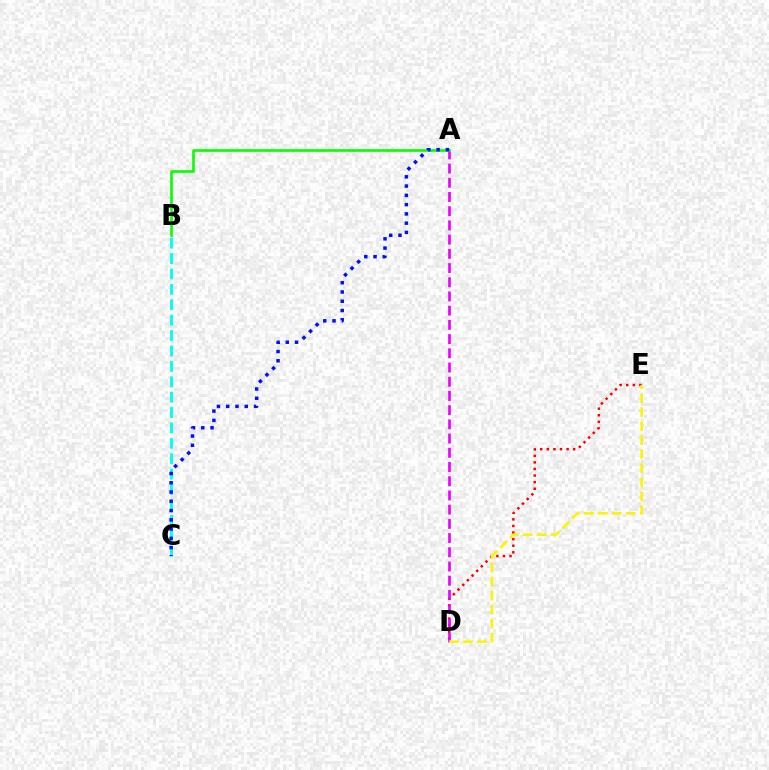{('D', 'E'): [{'color': '#ff0000', 'line_style': 'dotted', 'thickness': 1.79}, {'color': '#fcf500', 'line_style': 'dashed', 'thickness': 1.9}], ('A', 'D'): [{'color': '#ee00ff', 'line_style': 'dashed', 'thickness': 1.93}], ('A', 'B'): [{'color': '#08ff00', 'line_style': 'solid', 'thickness': 1.9}], ('B', 'C'): [{'color': '#00fff6', 'line_style': 'dashed', 'thickness': 2.09}], ('A', 'C'): [{'color': '#0010ff', 'line_style': 'dotted', 'thickness': 2.52}]}